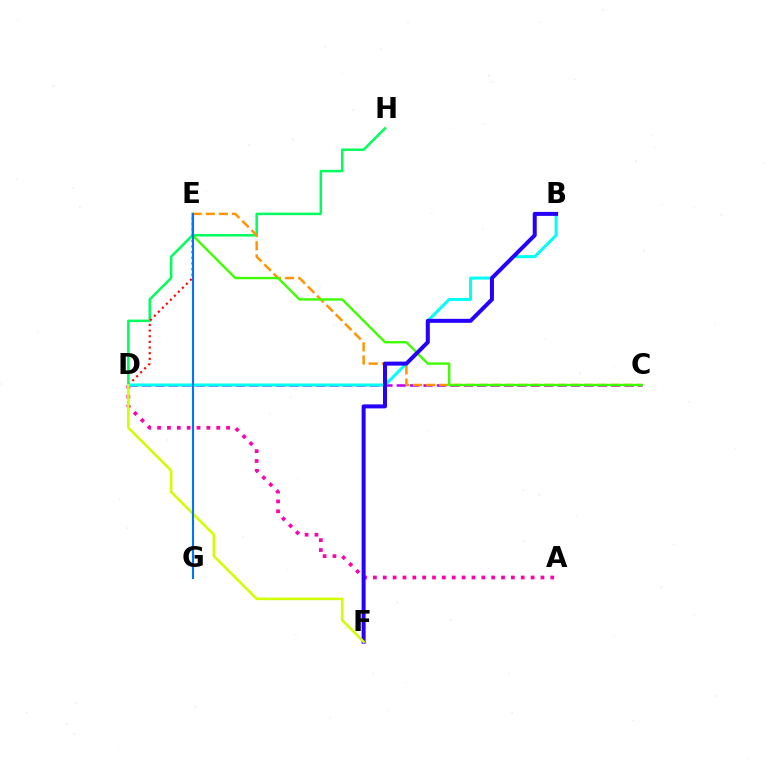{('D', 'H'): [{'color': '#00ff5c', 'line_style': 'solid', 'thickness': 1.8}], ('C', 'D'): [{'color': '#b900ff', 'line_style': 'dashed', 'thickness': 1.82}], ('D', 'E'): [{'color': '#ff0000', 'line_style': 'dotted', 'thickness': 1.54}], ('A', 'D'): [{'color': '#ff00ac', 'line_style': 'dotted', 'thickness': 2.68}], ('C', 'E'): [{'color': '#ff9400', 'line_style': 'dashed', 'thickness': 1.79}, {'color': '#3dff00', 'line_style': 'solid', 'thickness': 1.71}], ('B', 'D'): [{'color': '#00fff6', 'line_style': 'solid', 'thickness': 2.18}], ('B', 'F'): [{'color': '#2500ff', 'line_style': 'solid', 'thickness': 2.88}], ('D', 'F'): [{'color': '#d1ff00', 'line_style': 'solid', 'thickness': 1.85}], ('E', 'G'): [{'color': '#0074ff', 'line_style': 'solid', 'thickness': 1.52}]}